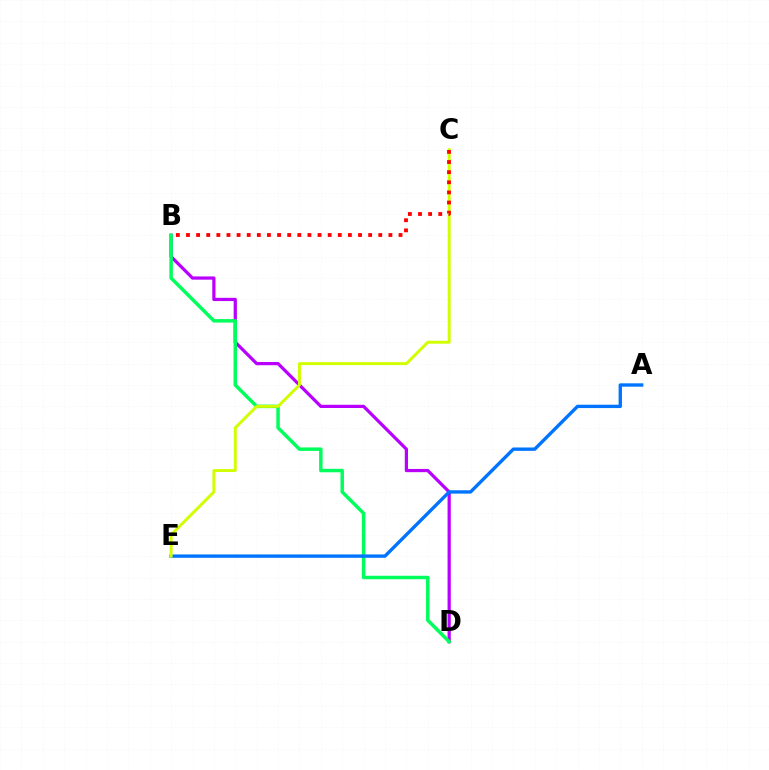{('B', 'D'): [{'color': '#b900ff', 'line_style': 'solid', 'thickness': 2.32}, {'color': '#00ff5c', 'line_style': 'solid', 'thickness': 2.5}], ('A', 'E'): [{'color': '#0074ff', 'line_style': 'solid', 'thickness': 2.42}], ('C', 'E'): [{'color': '#d1ff00', 'line_style': 'solid', 'thickness': 2.12}], ('B', 'C'): [{'color': '#ff0000', 'line_style': 'dotted', 'thickness': 2.75}]}